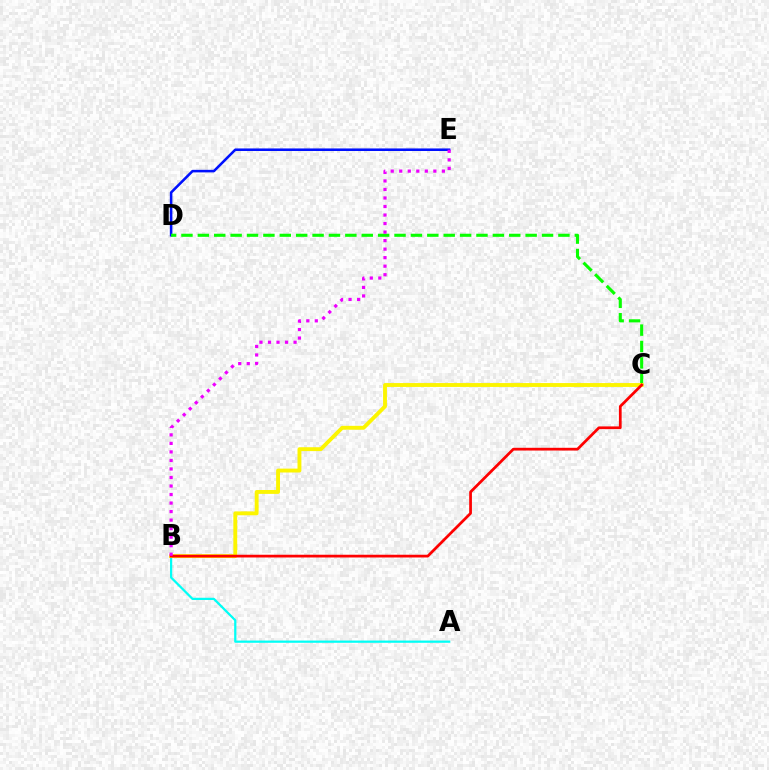{('A', 'B'): [{'color': '#00fff6', 'line_style': 'solid', 'thickness': 1.61}], ('D', 'E'): [{'color': '#0010ff', 'line_style': 'solid', 'thickness': 1.84}], ('C', 'D'): [{'color': '#08ff00', 'line_style': 'dashed', 'thickness': 2.23}], ('B', 'C'): [{'color': '#fcf500', 'line_style': 'solid', 'thickness': 2.79}, {'color': '#ff0000', 'line_style': 'solid', 'thickness': 1.97}], ('B', 'E'): [{'color': '#ee00ff', 'line_style': 'dotted', 'thickness': 2.32}]}